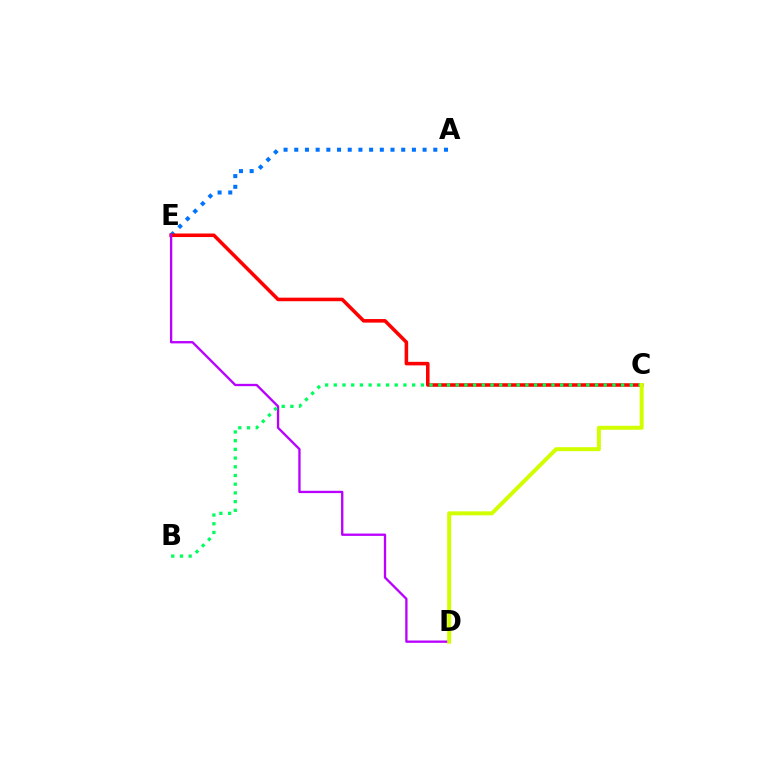{('A', 'E'): [{'color': '#0074ff', 'line_style': 'dotted', 'thickness': 2.91}], ('C', 'E'): [{'color': '#ff0000', 'line_style': 'solid', 'thickness': 2.56}], ('D', 'E'): [{'color': '#b900ff', 'line_style': 'solid', 'thickness': 1.67}], ('B', 'C'): [{'color': '#00ff5c', 'line_style': 'dotted', 'thickness': 2.37}], ('C', 'D'): [{'color': '#d1ff00', 'line_style': 'solid', 'thickness': 2.86}]}